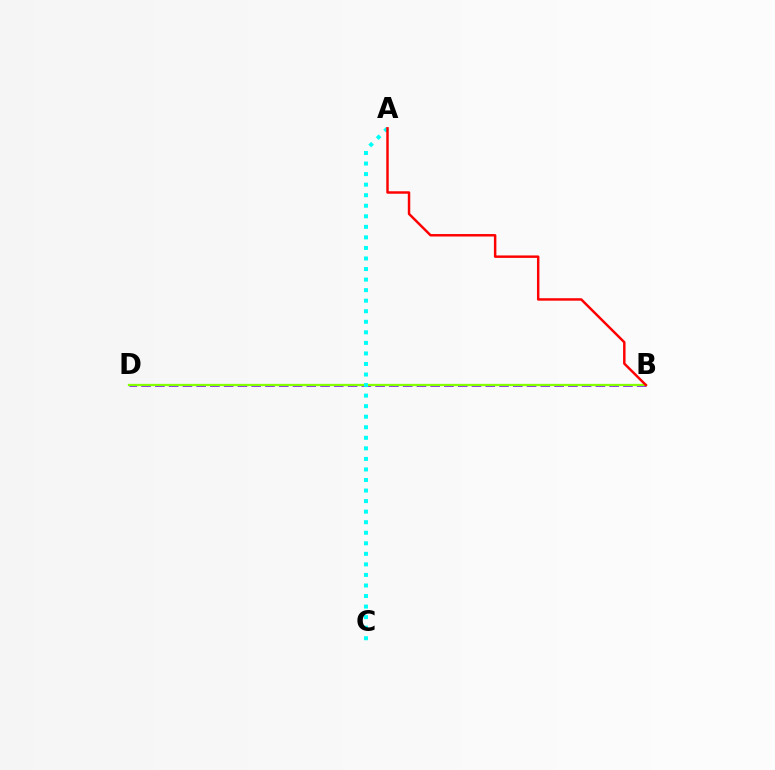{('B', 'D'): [{'color': '#7200ff', 'line_style': 'dashed', 'thickness': 1.87}, {'color': '#84ff00', 'line_style': 'solid', 'thickness': 1.64}], ('A', 'C'): [{'color': '#00fff6', 'line_style': 'dotted', 'thickness': 2.87}], ('A', 'B'): [{'color': '#ff0000', 'line_style': 'solid', 'thickness': 1.77}]}